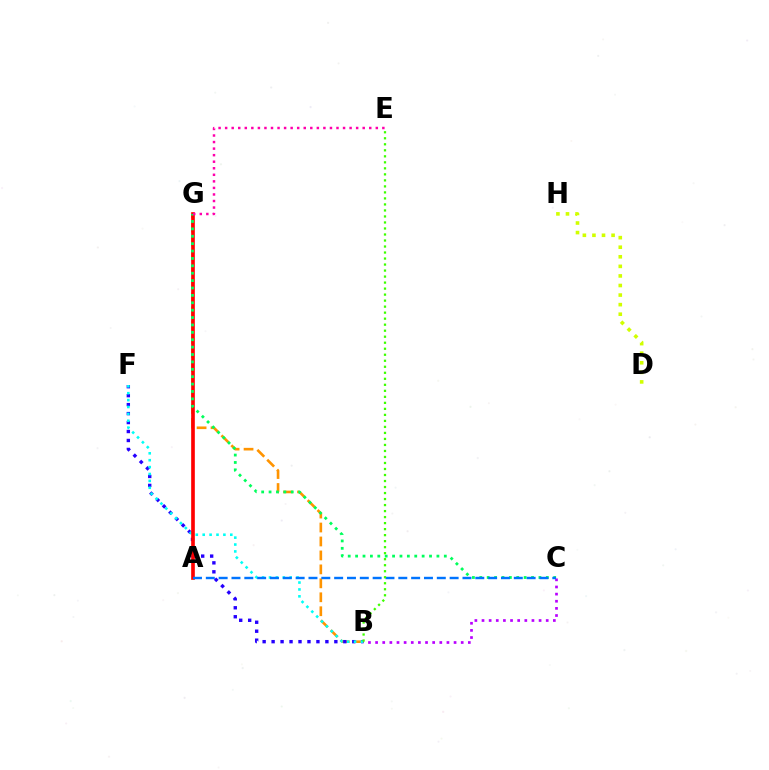{('B', 'G'): [{'color': '#ff9400', 'line_style': 'dashed', 'thickness': 1.9}], ('D', 'H'): [{'color': '#d1ff00', 'line_style': 'dotted', 'thickness': 2.6}], ('B', 'F'): [{'color': '#2500ff', 'line_style': 'dotted', 'thickness': 2.44}, {'color': '#00fff6', 'line_style': 'dotted', 'thickness': 1.87}], ('A', 'G'): [{'color': '#ff0000', 'line_style': 'solid', 'thickness': 2.63}], ('B', 'C'): [{'color': '#b900ff', 'line_style': 'dotted', 'thickness': 1.94}], ('C', 'G'): [{'color': '#00ff5c', 'line_style': 'dotted', 'thickness': 2.01}], ('A', 'C'): [{'color': '#0074ff', 'line_style': 'dashed', 'thickness': 1.74}], ('E', 'G'): [{'color': '#ff00ac', 'line_style': 'dotted', 'thickness': 1.78}], ('B', 'E'): [{'color': '#3dff00', 'line_style': 'dotted', 'thickness': 1.63}]}